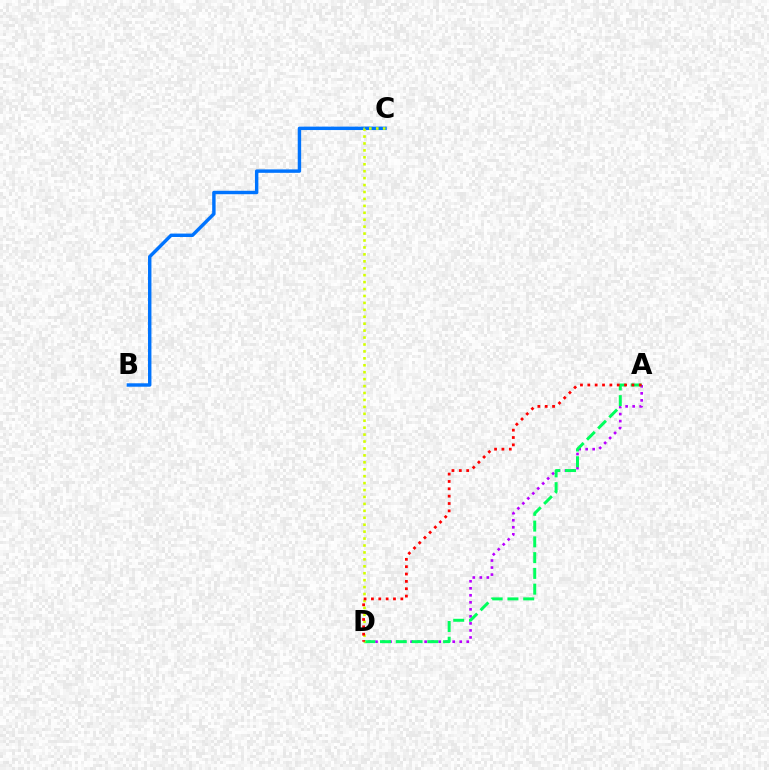{('A', 'D'): [{'color': '#b900ff', 'line_style': 'dotted', 'thickness': 1.91}, {'color': '#00ff5c', 'line_style': 'dashed', 'thickness': 2.14}, {'color': '#ff0000', 'line_style': 'dotted', 'thickness': 2.0}], ('B', 'C'): [{'color': '#0074ff', 'line_style': 'solid', 'thickness': 2.47}], ('C', 'D'): [{'color': '#d1ff00', 'line_style': 'dotted', 'thickness': 1.88}]}